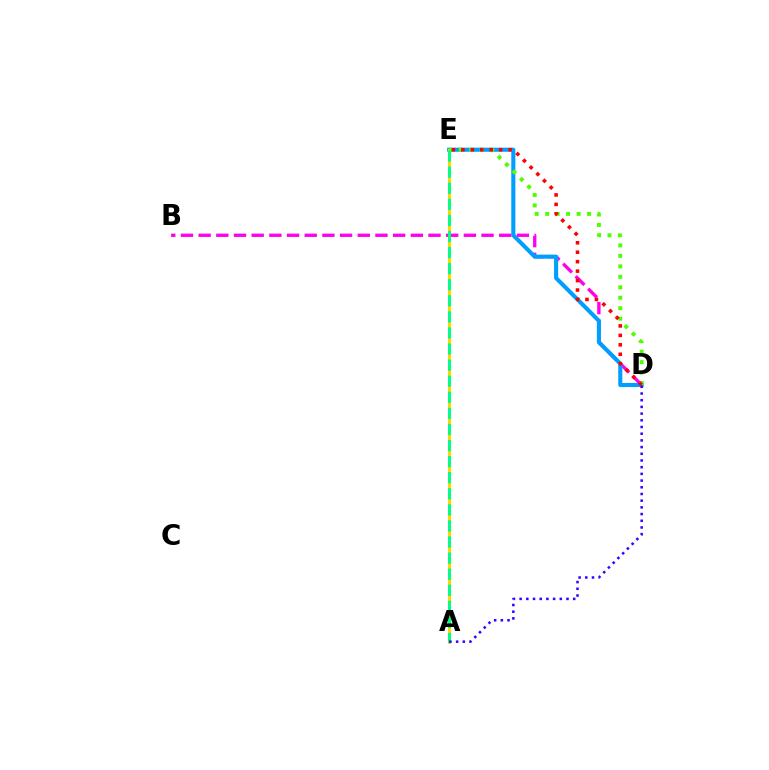{('B', 'D'): [{'color': '#ff00ed', 'line_style': 'dashed', 'thickness': 2.4}], ('D', 'E'): [{'color': '#009eff', 'line_style': 'solid', 'thickness': 2.94}, {'color': '#4fff00', 'line_style': 'dotted', 'thickness': 2.84}, {'color': '#ff0000', 'line_style': 'dotted', 'thickness': 2.57}], ('A', 'E'): [{'color': '#ffd500', 'line_style': 'solid', 'thickness': 2.22}, {'color': '#00ff86', 'line_style': 'dashed', 'thickness': 2.18}], ('A', 'D'): [{'color': '#3700ff', 'line_style': 'dotted', 'thickness': 1.82}]}